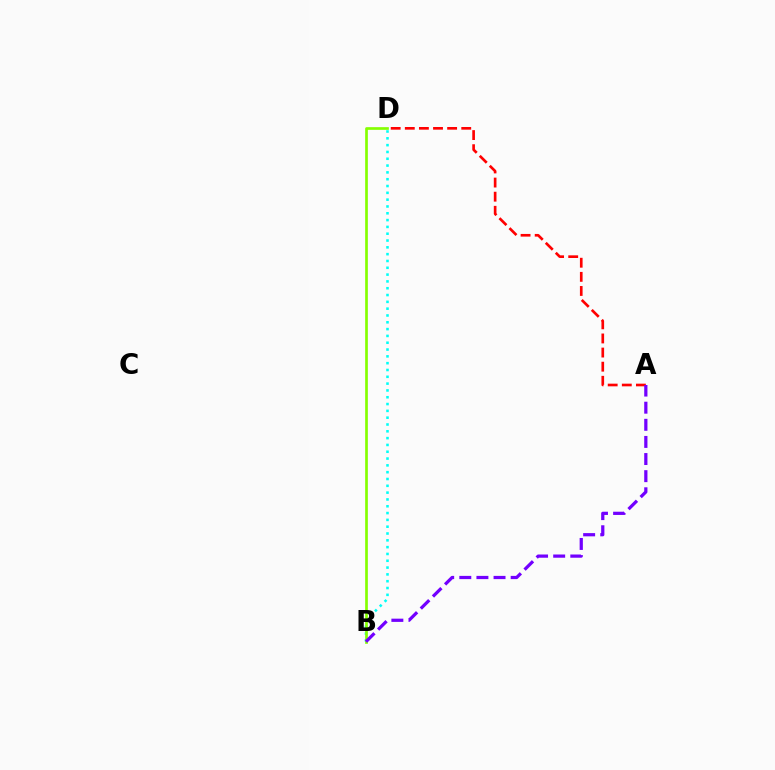{('A', 'D'): [{'color': '#ff0000', 'line_style': 'dashed', 'thickness': 1.92}], ('B', 'D'): [{'color': '#00fff6', 'line_style': 'dotted', 'thickness': 1.85}, {'color': '#84ff00', 'line_style': 'solid', 'thickness': 1.93}], ('A', 'B'): [{'color': '#7200ff', 'line_style': 'dashed', 'thickness': 2.33}]}